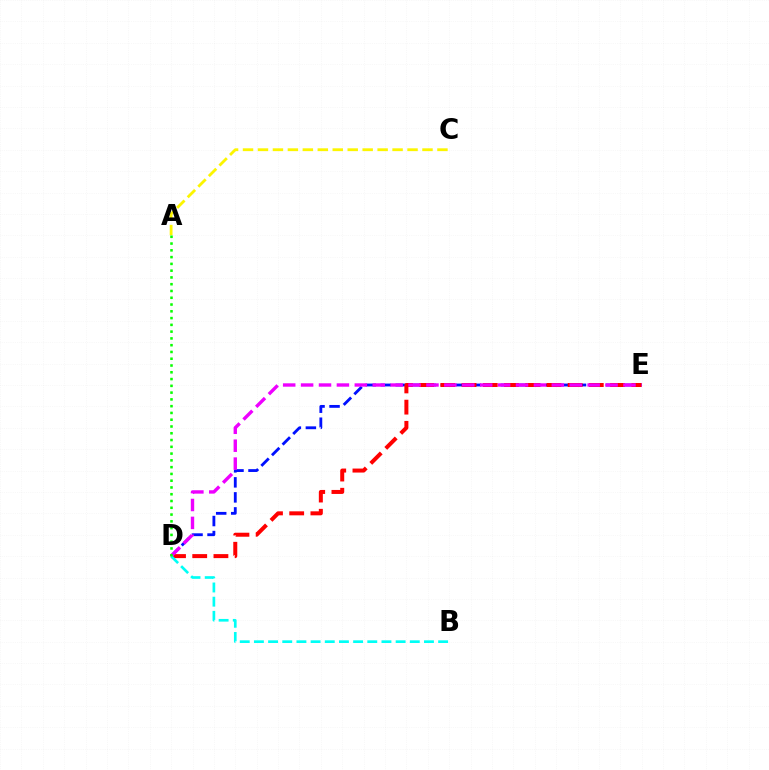{('D', 'E'): [{'color': '#0010ff', 'line_style': 'dashed', 'thickness': 2.04}, {'color': '#ff0000', 'line_style': 'dashed', 'thickness': 2.88}, {'color': '#ee00ff', 'line_style': 'dashed', 'thickness': 2.43}], ('A', 'C'): [{'color': '#fcf500', 'line_style': 'dashed', 'thickness': 2.03}], ('B', 'D'): [{'color': '#00fff6', 'line_style': 'dashed', 'thickness': 1.93}], ('A', 'D'): [{'color': '#08ff00', 'line_style': 'dotted', 'thickness': 1.84}]}